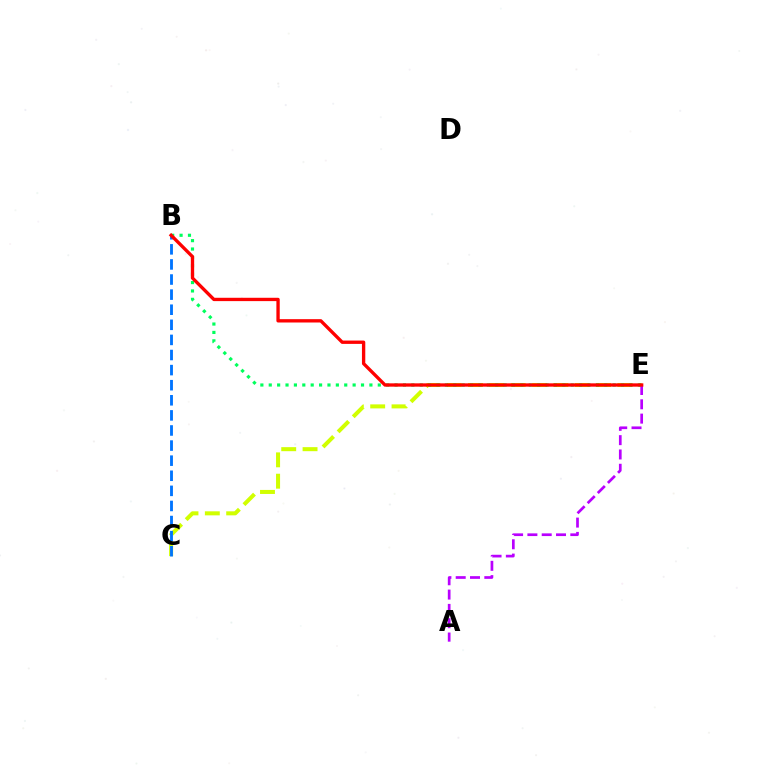{('C', 'E'): [{'color': '#d1ff00', 'line_style': 'dashed', 'thickness': 2.9}], ('A', 'E'): [{'color': '#b900ff', 'line_style': 'dashed', 'thickness': 1.94}], ('B', 'E'): [{'color': '#00ff5c', 'line_style': 'dotted', 'thickness': 2.28}, {'color': '#ff0000', 'line_style': 'solid', 'thickness': 2.4}], ('B', 'C'): [{'color': '#0074ff', 'line_style': 'dashed', 'thickness': 2.05}]}